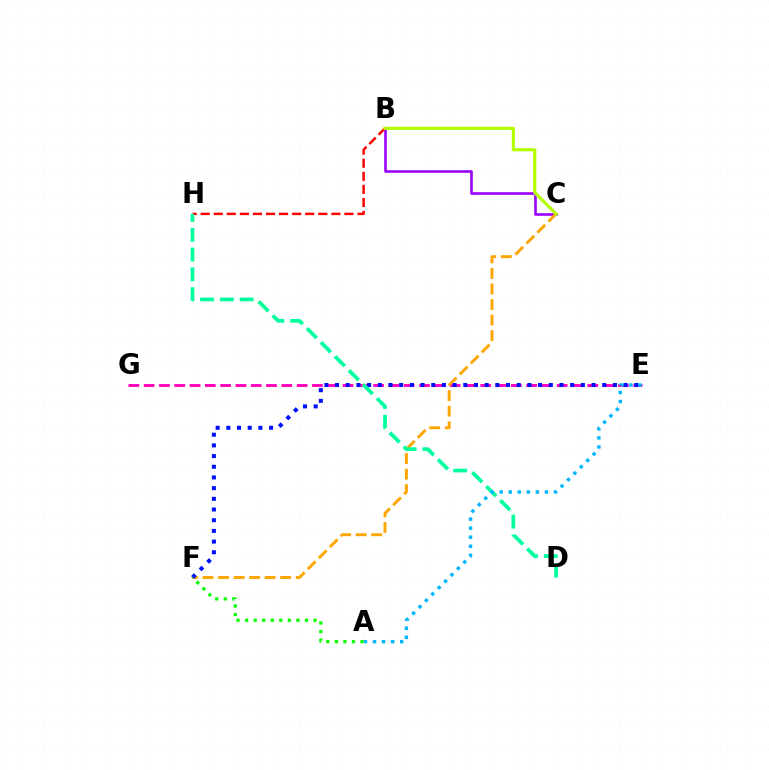{('B', 'C'): [{'color': '#9b00ff', 'line_style': 'solid', 'thickness': 1.88}, {'color': '#b3ff00', 'line_style': 'solid', 'thickness': 2.27}], ('B', 'H'): [{'color': '#ff0000', 'line_style': 'dashed', 'thickness': 1.78}], ('E', 'G'): [{'color': '#ff00bd', 'line_style': 'dashed', 'thickness': 2.08}], ('C', 'F'): [{'color': '#ffa500', 'line_style': 'dashed', 'thickness': 2.11}], ('E', 'F'): [{'color': '#0010ff', 'line_style': 'dotted', 'thickness': 2.9}], ('D', 'H'): [{'color': '#00ff9d', 'line_style': 'dashed', 'thickness': 2.69}], ('A', 'E'): [{'color': '#00b5ff', 'line_style': 'dotted', 'thickness': 2.46}], ('A', 'F'): [{'color': '#08ff00', 'line_style': 'dotted', 'thickness': 2.32}]}